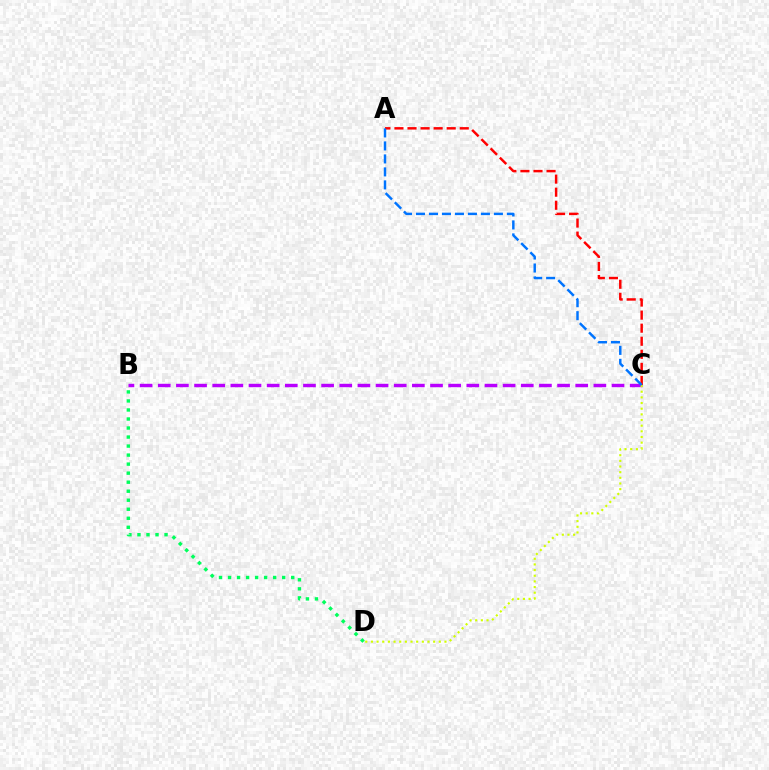{('B', 'C'): [{'color': '#b900ff', 'line_style': 'dashed', 'thickness': 2.47}], ('B', 'D'): [{'color': '#00ff5c', 'line_style': 'dotted', 'thickness': 2.45}], ('C', 'D'): [{'color': '#d1ff00', 'line_style': 'dotted', 'thickness': 1.54}], ('A', 'C'): [{'color': '#ff0000', 'line_style': 'dashed', 'thickness': 1.77}, {'color': '#0074ff', 'line_style': 'dashed', 'thickness': 1.76}]}